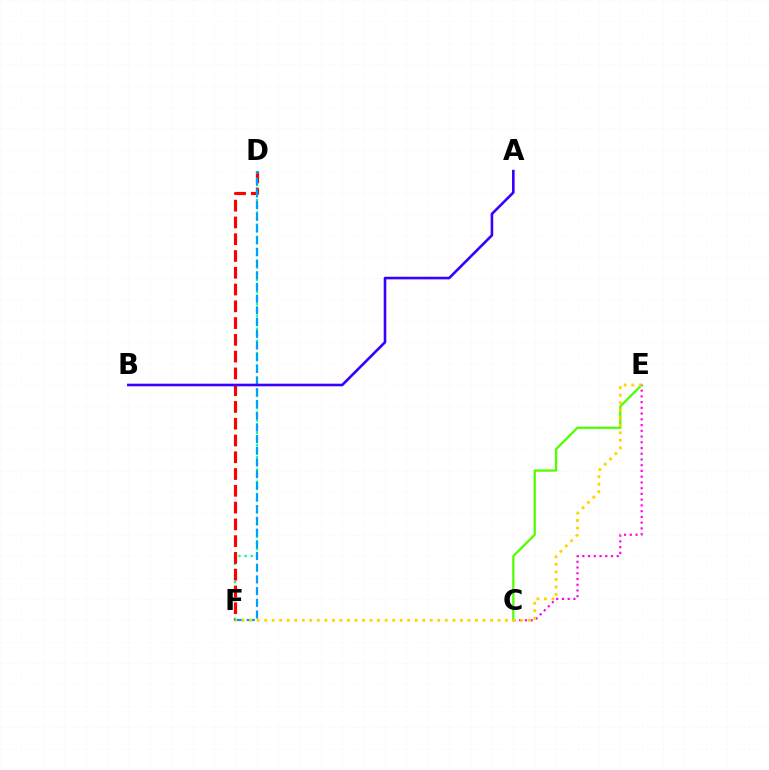{('C', 'E'): [{'color': '#4fff00', 'line_style': 'solid', 'thickness': 1.63}, {'color': '#ff00ed', 'line_style': 'dotted', 'thickness': 1.56}], ('D', 'F'): [{'color': '#00ff86', 'line_style': 'dotted', 'thickness': 1.66}, {'color': '#ff0000', 'line_style': 'dashed', 'thickness': 2.28}, {'color': '#009eff', 'line_style': 'dashed', 'thickness': 1.59}], ('A', 'B'): [{'color': '#3700ff', 'line_style': 'solid', 'thickness': 1.89}], ('E', 'F'): [{'color': '#ffd500', 'line_style': 'dotted', 'thickness': 2.05}]}